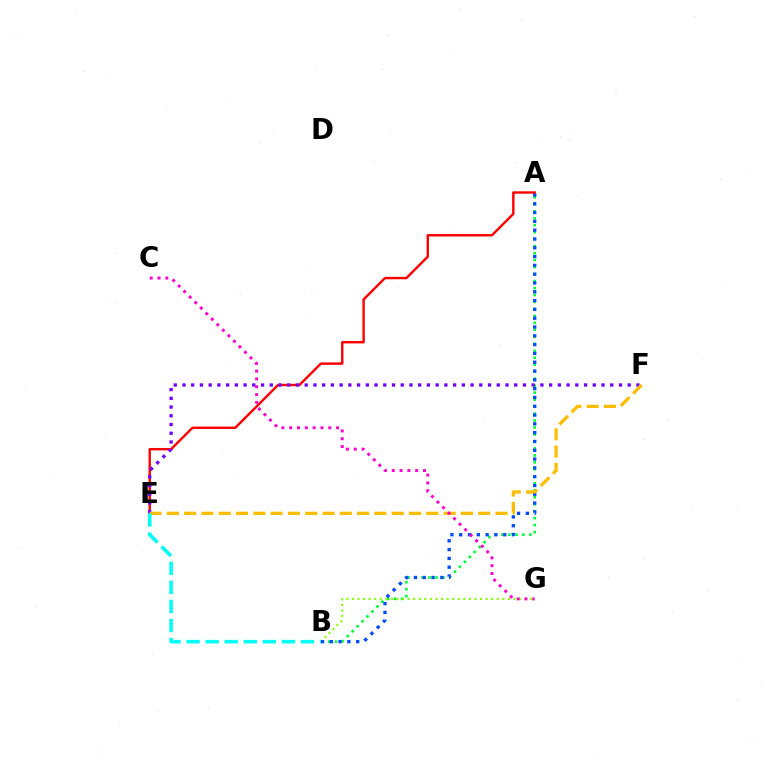{('A', 'B'): [{'color': '#00ff39', 'line_style': 'dotted', 'thickness': 1.89}, {'color': '#004bff', 'line_style': 'dotted', 'thickness': 2.39}], ('B', 'G'): [{'color': '#84ff00', 'line_style': 'dotted', 'thickness': 1.51}], ('A', 'E'): [{'color': '#ff0000', 'line_style': 'solid', 'thickness': 1.73}], ('E', 'F'): [{'color': '#7200ff', 'line_style': 'dotted', 'thickness': 2.37}, {'color': '#ffbd00', 'line_style': 'dashed', 'thickness': 2.35}], ('C', 'G'): [{'color': '#ff00cf', 'line_style': 'dotted', 'thickness': 2.12}], ('B', 'E'): [{'color': '#00fff6', 'line_style': 'dashed', 'thickness': 2.59}]}